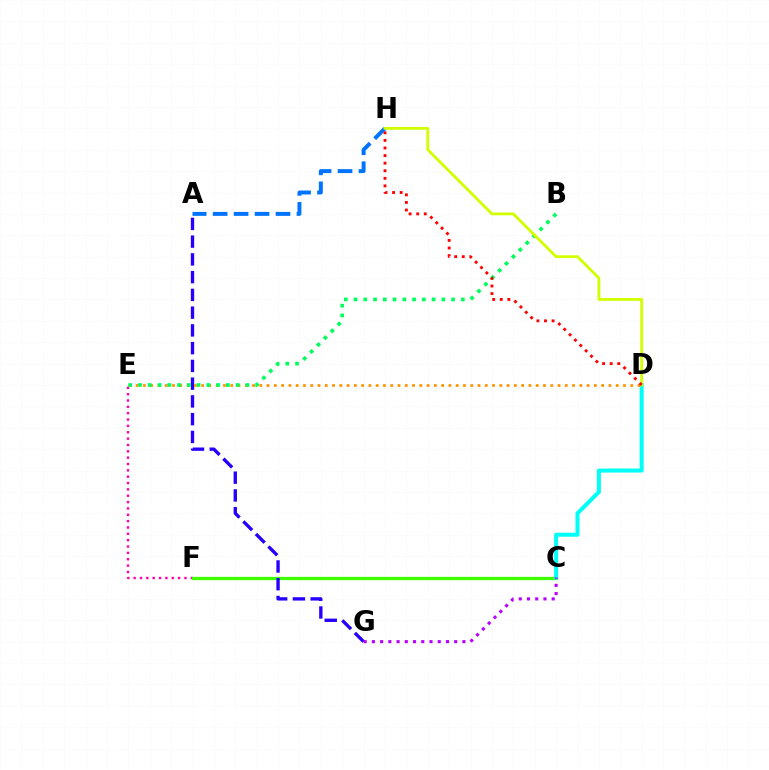{('E', 'F'): [{'color': '#ff00ac', 'line_style': 'dotted', 'thickness': 1.73}], ('C', 'F'): [{'color': '#3dff00', 'line_style': 'solid', 'thickness': 2.34}], ('C', 'D'): [{'color': '#00fff6', 'line_style': 'solid', 'thickness': 2.9}], ('A', 'G'): [{'color': '#2500ff', 'line_style': 'dashed', 'thickness': 2.41}], ('A', 'H'): [{'color': '#0074ff', 'line_style': 'dashed', 'thickness': 2.85}], ('D', 'E'): [{'color': '#ff9400', 'line_style': 'dotted', 'thickness': 1.98}], ('B', 'E'): [{'color': '#00ff5c', 'line_style': 'dotted', 'thickness': 2.65}], ('C', 'G'): [{'color': '#b900ff', 'line_style': 'dotted', 'thickness': 2.24}], ('D', 'H'): [{'color': '#d1ff00', 'line_style': 'solid', 'thickness': 2.02}, {'color': '#ff0000', 'line_style': 'dotted', 'thickness': 2.06}]}